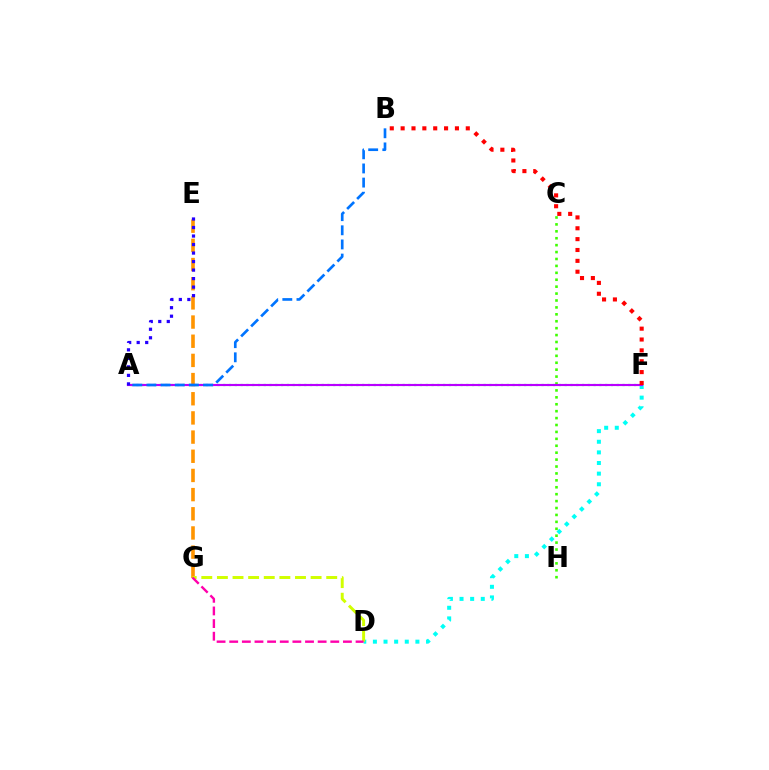{('C', 'H'): [{'color': '#3dff00', 'line_style': 'dotted', 'thickness': 1.88}], ('A', 'F'): [{'color': '#00ff5c', 'line_style': 'dotted', 'thickness': 1.57}, {'color': '#b900ff', 'line_style': 'solid', 'thickness': 1.54}], ('D', 'F'): [{'color': '#00fff6', 'line_style': 'dotted', 'thickness': 2.89}], ('E', 'G'): [{'color': '#ff9400', 'line_style': 'dashed', 'thickness': 2.6}], ('A', 'E'): [{'color': '#2500ff', 'line_style': 'dotted', 'thickness': 2.31}], ('B', 'F'): [{'color': '#ff0000', 'line_style': 'dotted', 'thickness': 2.95}], ('A', 'B'): [{'color': '#0074ff', 'line_style': 'dashed', 'thickness': 1.92}], ('D', 'G'): [{'color': '#d1ff00', 'line_style': 'dashed', 'thickness': 2.12}, {'color': '#ff00ac', 'line_style': 'dashed', 'thickness': 1.72}]}